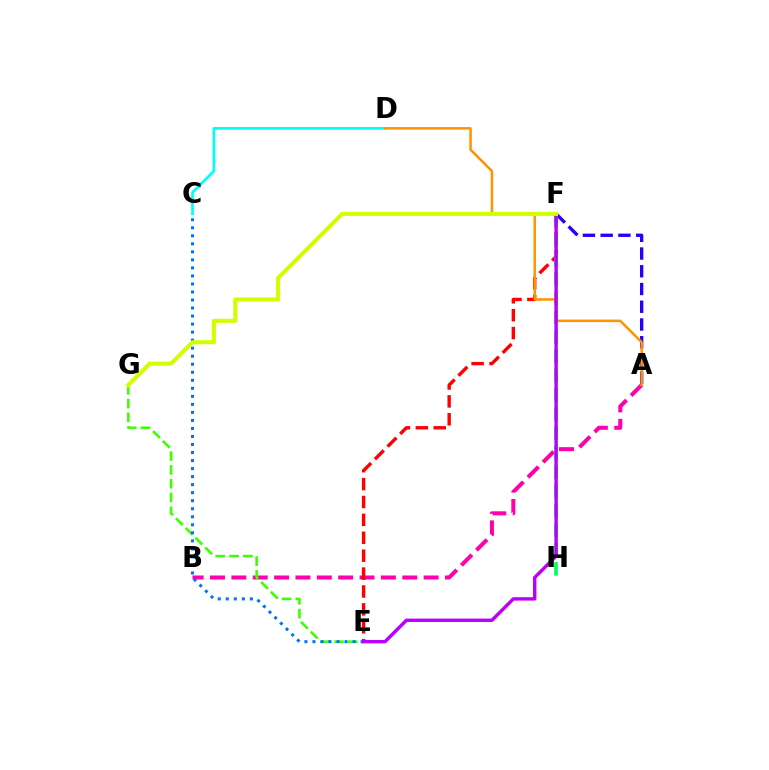{('A', 'F'): [{'color': '#2500ff', 'line_style': 'dashed', 'thickness': 2.41}], ('A', 'B'): [{'color': '#ff00ac', 'line_style': 'dashed', 'thickness': 2.9}], ('E', 'G'): [{'color': '#3dff00', 'line_style': 'dashed', 'thickness': 1.87}], ('E', 'F'): [{'color': '#ff0000', 'line_style': 'dashed', 'thickness': 2.43}, {'color': '#b900ff', 'line_style': 'solid', 'thickness': 2.45}], ('C', 'D'): [{'color': '#00fff6', 'line_style': 'solid', 'thickness': 1.94}], ('F', 'H'): [{'color': '#00ff5c', 'line_style': 'dashed', 'thickness': 2.63}], ('A', 'D'): [{'color': '#ff9400', 'line_style': 'solid', 'thickness': 1.81}], ('C', 'E'): [{'color': '#0074ff', 'line_style': 'dotted', 'thickness': 2.18}], ('F', 'G'): [{'color': '#d1ff00', 'line_style': 'solid', 'thickness': 2.92}]}